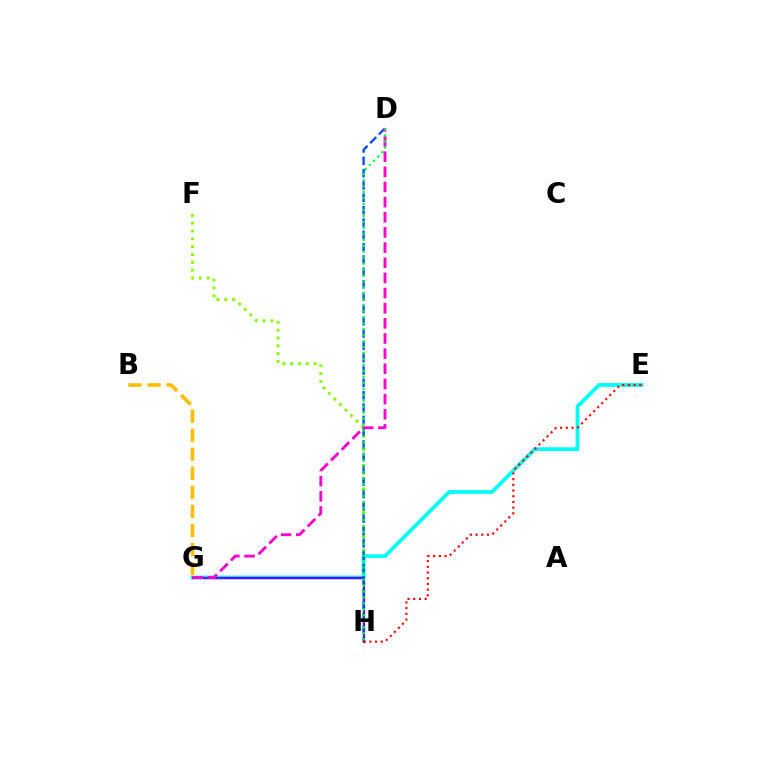{('F', 'H'): [{'color': '#84ff00', 'line_style': 'dotted', 'thickness': 2.13}], ('E', 'G'): [{'color': '#00fff6', 'line_style': 'solid', 'thickness': 2.72}], ('G', 'H'): [{'color': '#7200ff', 'line_style': 'solid', 'thickness': 1.63}], ('D', 'H'): [{'color': '#004bff', 'line_style': 'dashed', 'thickness': 1.68}, {'color': '#00ff39', 'line_style': 'dotted', 'thickness': 1.62}], ('D', 'G'): [{'color': '#ff00cf', 'line_style': 'dashed', 'thickness': 2.06}], ('E', 'H'): [{'color': '#ff0000', 'line_style': 'dotted', 'thickness': 1.55}], ('B', 'G'): [{'color': '#ffbd00', 'line_style': 'dashed', 'thickness': 2.59}]}